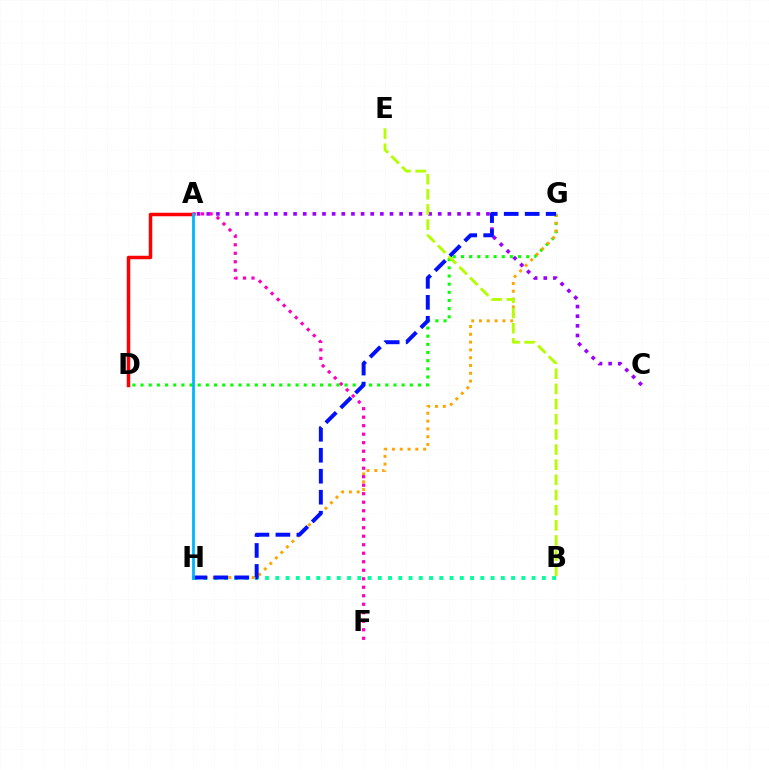{('A', 'D'): [{'color': '#ff0000', 'line_style': 'solid', 'thickness': 2.5}], ('A', 'C'): [{'color': '#9b00ff', 'line_style': 'dotted', 'thickness': 2.62}], ('B', 'H'): [{'color': '#00ff9d', 'line_style': 'dotted', 'thickness': 2.79}], ('D', 'G'): [{'color': '#08ff00', 'line_style': 'dotted', 'thickness': 2.22}], ('G', 'H'): [{'color': '#ffa500', 'line_style': 'dotted', 'thickness': 2.12}, {'color': '#0010ff', 'line_style': 'dashed', 'thickness': 2.85}], ('A', 'F'): [{'color': '#ff00bd', 'line_style': 'dotted', 'thickness': 2.31}], ('B', 'E'): [{'color': '#b3ff00', 'line_style': 'dashed', 'thickness': 2.06}], ('A', 'H'): [{'color': '#00b5ff', 'line_style': 'solid', 'thickness': 2.02}]}